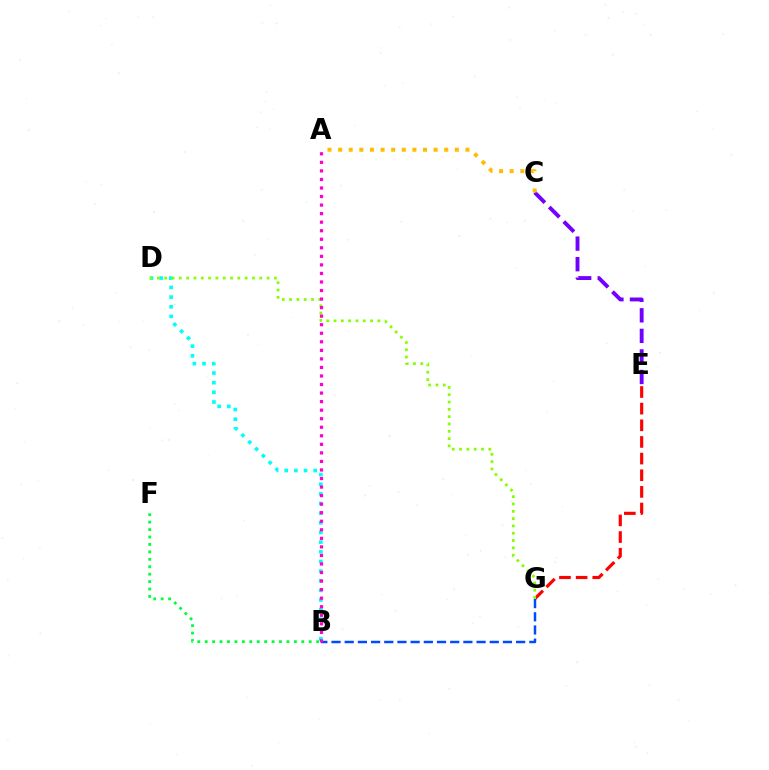{('C', 'E'): [{'color': '#7200ff', 'line_style': 'dashed', 'thickness': 2.79}], ('E', 'G'): [{'color': '#ff0000', 'line_style': 'dashed', 'thickness': 2.26}], ('A', 'C'): [{'color': '#ffbd00', 'line_style': 'dotted', 'thickness': 2.88}], ('B', 'D'): [{'color': '#00fff6', 'line_style': 'dotted', 'thickness': 2.62}], ('B', 'F'): [{'color': '#00ff39', 'line_style': 'dotted', 'thickness': 2.02}], ('D', 'G'): [{'color': '#84ff00', 'line_style': 'dotted', 'thickness': 1.99}], ('B', 'G'): [{'color': '#004bff', 'line_style': 'dashed', 'thickness': 1.79}], ('A', 'B'): [{'color': '#ff00cf', 'line_style': 'dotted', 'thickness': 2.32}]}